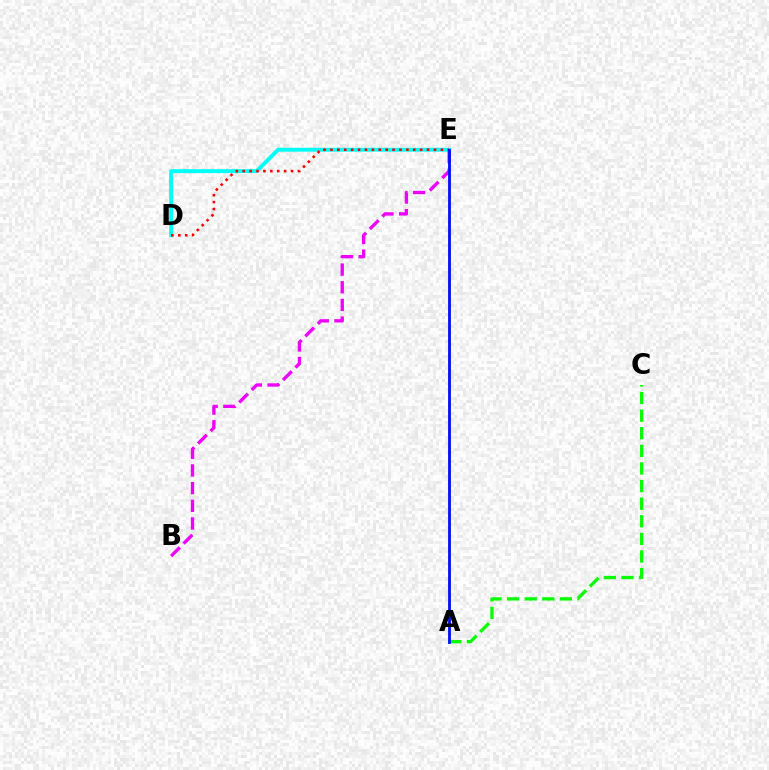{('D', 'E'): [{'color': '#00fff6', 'line_style': 'solid', 'thickness': 2.81}, {'color': '#ff0000', 'line_style': 'dotted', 'thickness': 1.87}], ('A', 'E'): [{'color': '#fcf500', 'line_style': 'dotted', 'thickness': 1.89}, {'color': '#0010ff', 'line_style': 'solid', 'thickness': 2.03}], ('A', 'C'): [{'color': '#08ff00', 'line_style': 'dashed', 'thickness': 2.39}], ('B', 'E'): [{'color': '#ee00ff', 'line_style': 'dashed', 'thickness': 2.4}]}